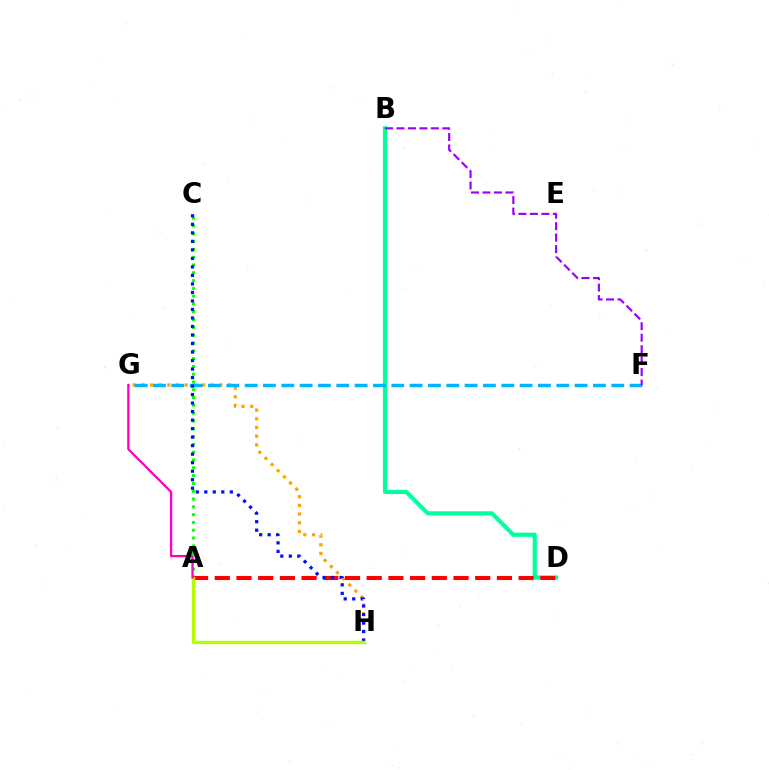{('G', 'H'): [{'color': '#ffa500', 'line_style': 'dotted', 'thickness': 2.36}], ('A', 'C'): [{'color': '#08ff00', 'line_style': 'dotted', 'thickness': 2.12}], ('B', 'D'): [{'color': '#00ff9d', 'line_style': 'solid', 'thickness': 2.97}], ('A', 'D'): [{'color': '#ff0000', 'line_style': 'dashed', 'thickness': 2.95}], ('F', 'G'): [{'color': '#00b5ff', 'line_style': 'dashed', 'thickness': 2.49}], ('C', 'H'): [{'color': '#0010ff', 'line_style': 'dotted', 'thickness': 2.31}], ('B', 'F'): [{'color': '#9b00ff', 'line_style': 'dashed', 'thickness': 1.56}], ('A', 'H'): [{'color': '#b3ff00', 'line_style': 'solid', 'thickness': 2.41}], ('A', 'G'): [{'color': '#ff00bd', 'line_style': 'solid', 'thickness': 1.64}]}